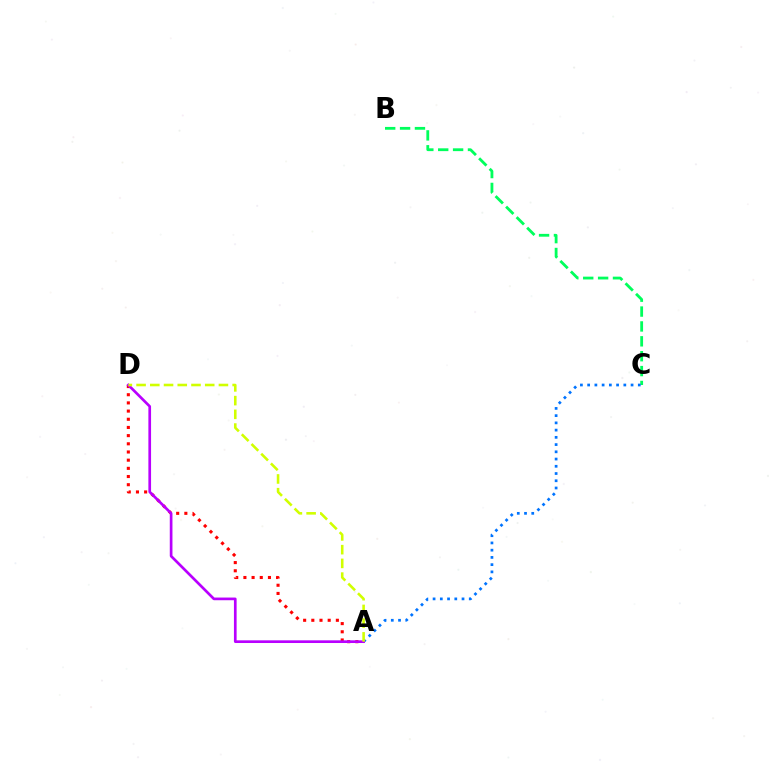{('B', 'C'): [{'color': '#00ff5c', 'line_style': 'dashed', 'thickness': 2.02}], ('A', 'D'): [{'color': '#ff0000', 'line_style': 'dotted', 'thickness': 2.22}, {'color': '#b900ff', 'line_style': 'solid', 'thickness': 1.93}, {'color': '#d1ff00', 'line_style': 'dashed', 'thickness': 1.86}], ('A', 'C'): [{'color': '#0074ff', 'line_style': 'dotted', 'thickness': 1.97}]}